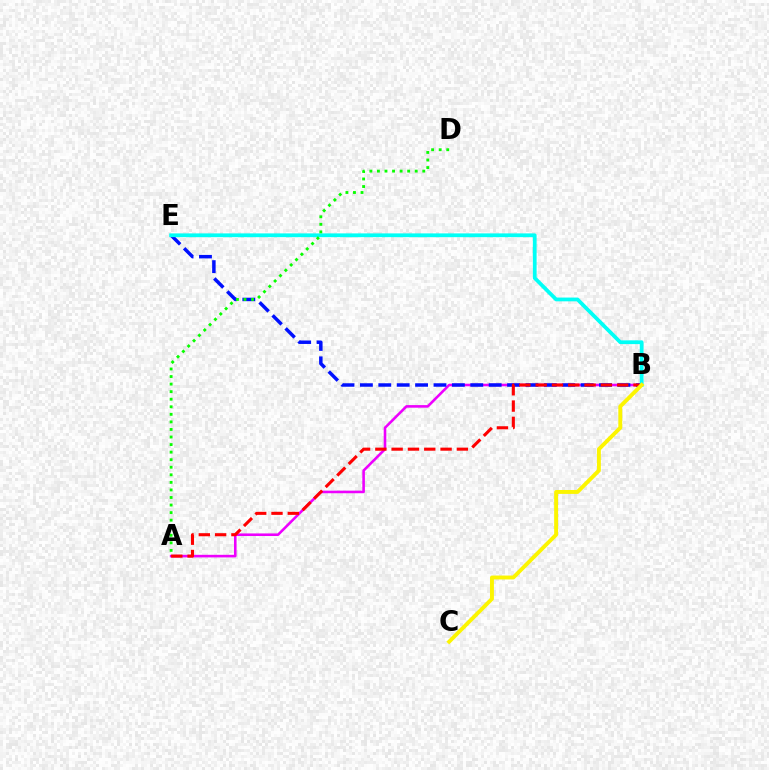{('A', 'B'): [{'color': '#ee00ff', 'line_style': 'solid', 'thickness': 1.86}, {'color': '#ff0000', 'line_style': 'dashed', 'thickness': 2.22}], ('B', 'E'): [{'color': '#0010ff', 'line_style': 'dashed', 'thickness': 2.5}, {'color': '#00fff6', 'line_style': 'solid', 'thickness': 2.71}], ('B', 'C'): [{'color': '#fcf500', 'line_style': 'solid', 'thickness': 2.82}], ('A', 'D'): [{'color': '#08ff00', 'line_style': 'dotted', 'thickness': 2.05}]}